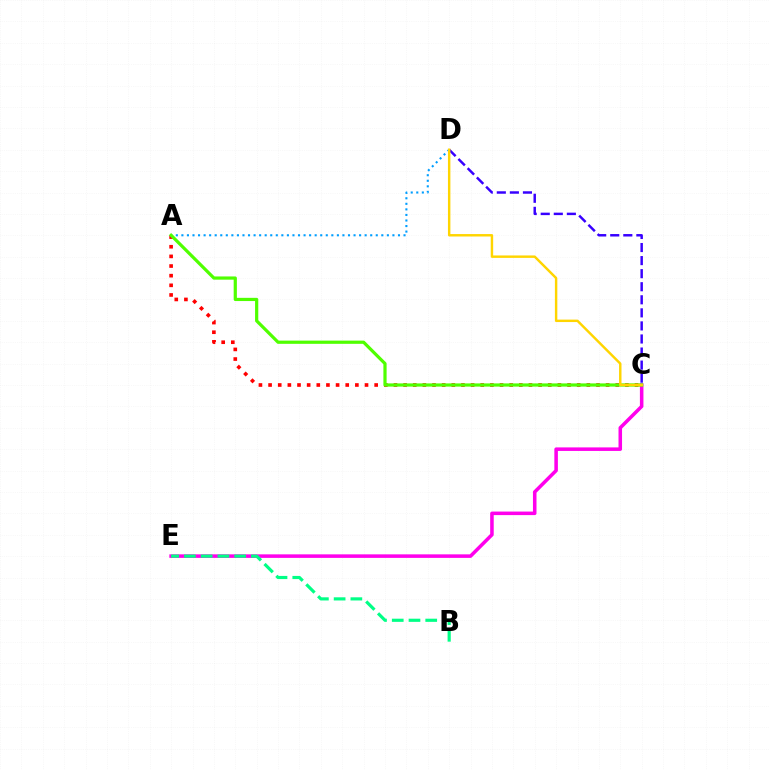{('C', 'E'): [{'color': '#ff00ed', 'line_style': 'solid', 'thickness': 2.55}], ('B', 'E'): [{'color': '#00ff86', 'line_style': 'dashed', 'thickness': 2.27}], ('A', 'D'): [{'color': '#009eff', 'line_style': 'dotted', 'thickness': 1.51}], ('A', 'C'): [{'color': '#ff0000', 'line_style': 'dotted', 'thickness': 2.62}, {'color': '#4fff00', 'line_style': 'solid', 'thickness': 2.31}], ('C', 'D'): [{'color': '#3700ff', 'line_style': 'dashed', 'thickness': 1.77}, {'color': '#ffd500', 'line_style': 'solid', 'thickness': 1.75}]}